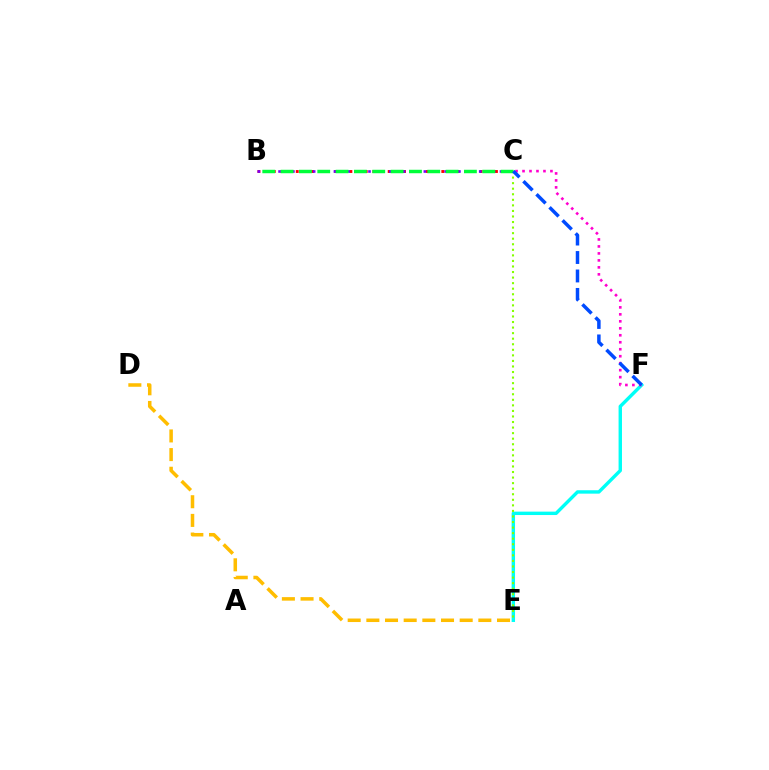{('E', 'F'): [{'color': '#00fff6', 'line_style': 'solid', 'thickness': 2.45}], ('C', 'E'): [{'color': '#84ff00', 'line_style': 'dotted', 'thickness': 1.51}], ('D', 'E'): [{'color': '#ffbd00', 'line_style': 'dashed', 'thickness': 2.54}], ('B', 'C'): [{'color': '#ff0000', 'line_style': 'dotted', 'thickness': 2.08}, {'color': '#7200ff', 'line_style': 'dotted', 'thickness': 1.88}, {'color': '#00ff39', 'line_style': 'dashed', 'thickness': 2.49}], ('C', 'F'): [{'color': '#ff00cf', 'line_style': 'dotted', 'thickness': 1.9}, {'color': '#004bff', 'line_style': 'dashed', 'thickness': 2.51}]}